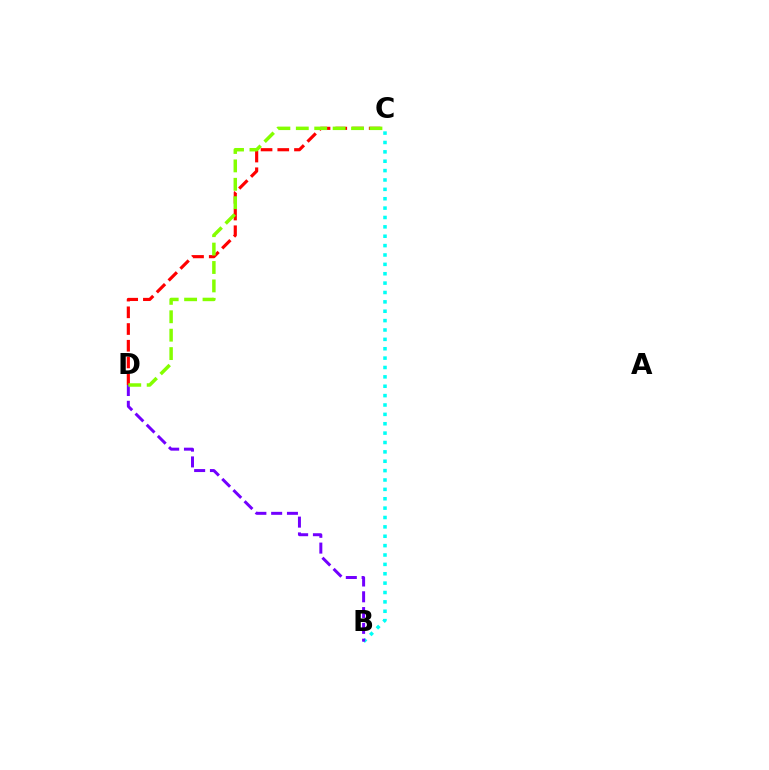{('C', 'D'): [{'color': '#ff0000', 'line_style': 'dashed', 'thickness': 2.27}, {'color': '#84ff00', 'line_style': 'dashed', 'thickness': 2.5}], ('B', 'C'): [{'color': '#00fff6', 'line_style': 'dotted', 'thickness': 2.55}], ('B', 'D'): [{'color': '#7200ff', 'line_style': 'dashed', 'thickness': 2.14}]}